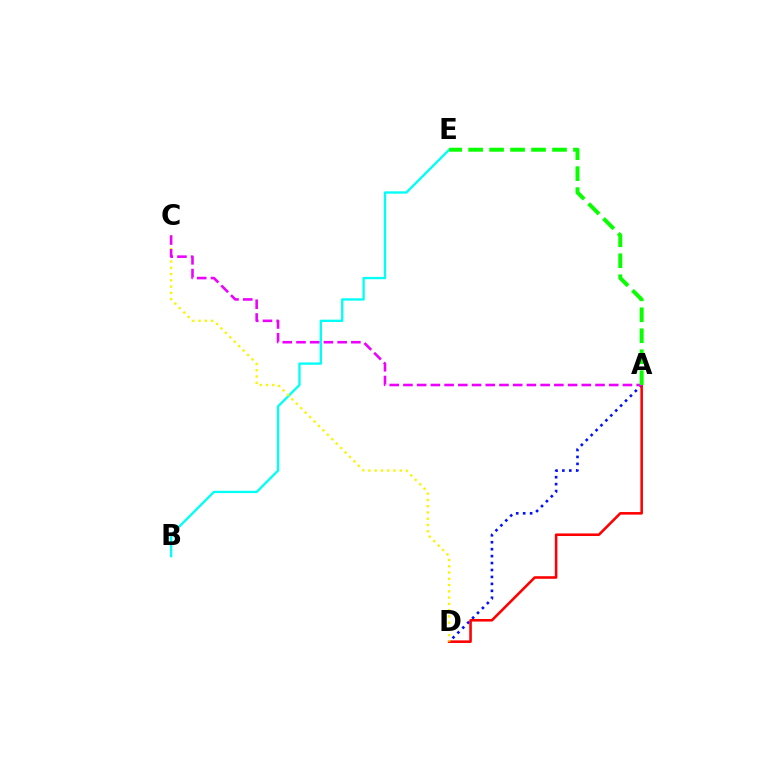{('A', 'D'): [{'color': '#0010ff', 'line_style': 'dotted', 'thickness': 1.89}, {'color': '#ff0000', 'line_style': 'solid', 'thickness': 1.85}], ('B', 'E'): [{'color': '#00fff6', 'line_style': 'solid', 'thickness': 1.68}], ('C', 'D'): [{'color': '#fcf500', 'line_style': 'dotted', 'thickness': 1.7}], ('A', 'C'): [{'color': '#ee00ff', 'line_style': 'dashed', 'thickness': 1.86}], ('A', 'E'): [{'color': '#08ff00', 'line_style': 'dashed', 'thickness': 2.85}]}